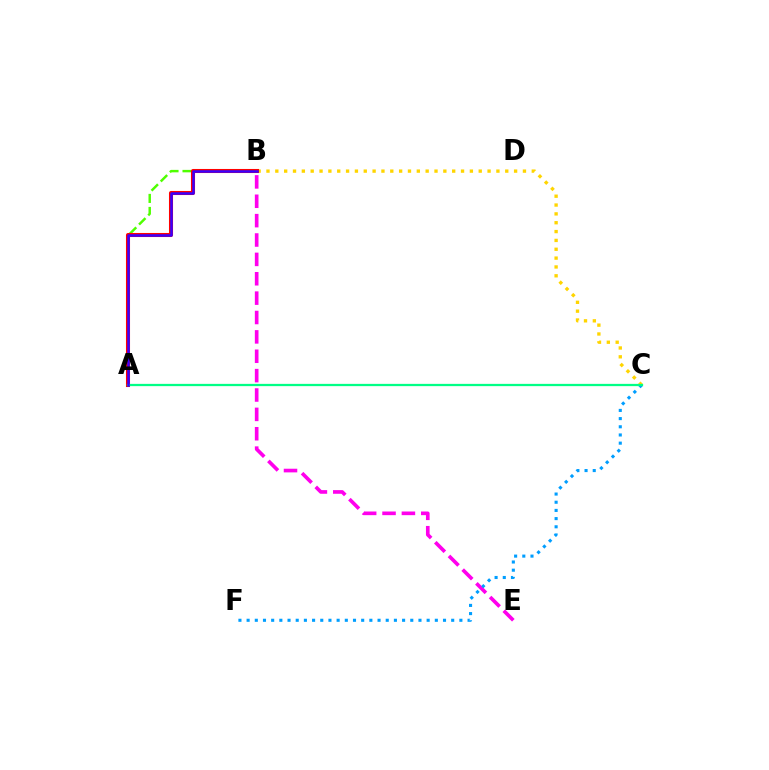{('B', 'E'): [{'color': '#ff00ed', 'line_style': 'dashed', 'thickness': 2.63}], ('B', 'C'): [{'color': '#ffd500', 'line_style': 'dotted', 'thickness': 2.4}], ('A', 'B'): [{'color': '#4fff00', 'line_style': 'dashed', 'thickness': 1.77}, {'color': '#ff0000', 'line_style': 'solid', 'thickness': 2.92}, {'color': '#3700ff', 'line_style': 'solid', 'thickness': 1.8}], ('C', 'F'): [{'color': '#009eff', 'line_style': 'dotted', 'thickness': 2.22}], ('A', 'C'): [{'color': '#00ff86', 'line_style': 'solid', 'thickness': 1.63}]}